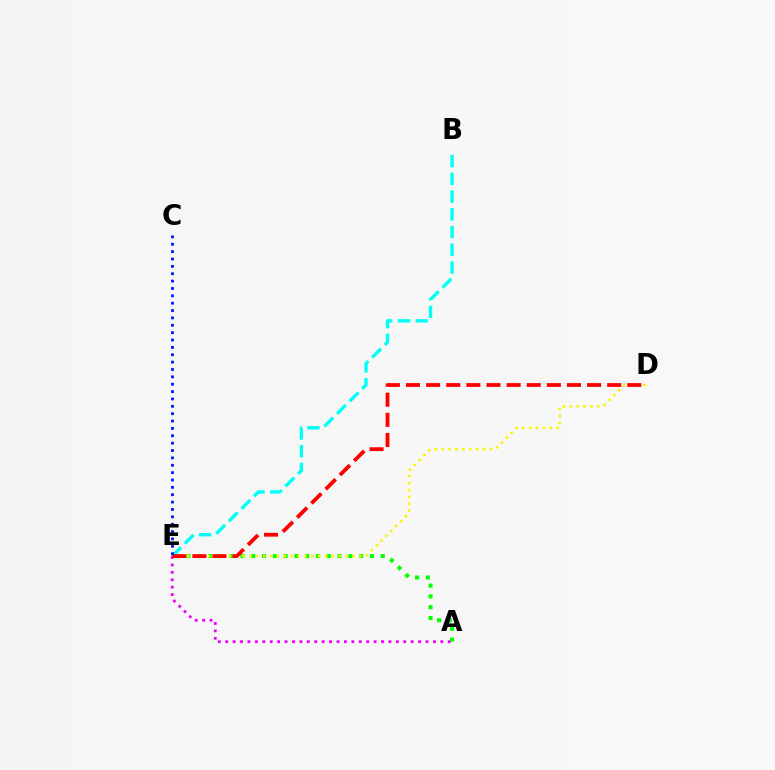{('A', 'E'): [{'color': '#ee00ff', 'line_style': 'dotted', 'thickness': 2.02}, {'color': '#08ff00', 'line_style': 'dotted', 'thickness': 2.93}], ('B', 'E'): [{'color': '#00fff6', 'line_style': 'dashed', 'thickness': 2.41}], ('D', 'E'): [{'color': '#fcf500', 'line_style': 'dotted', 'thickness': 1.87}, {'color': '#ff0000', 'line_style': 'dashed', 'thickness': 2.73}], ('C', 'E'): [{'color': '#0010ff', 'line_style': 'dotted', 'thickness': 2.0}]}